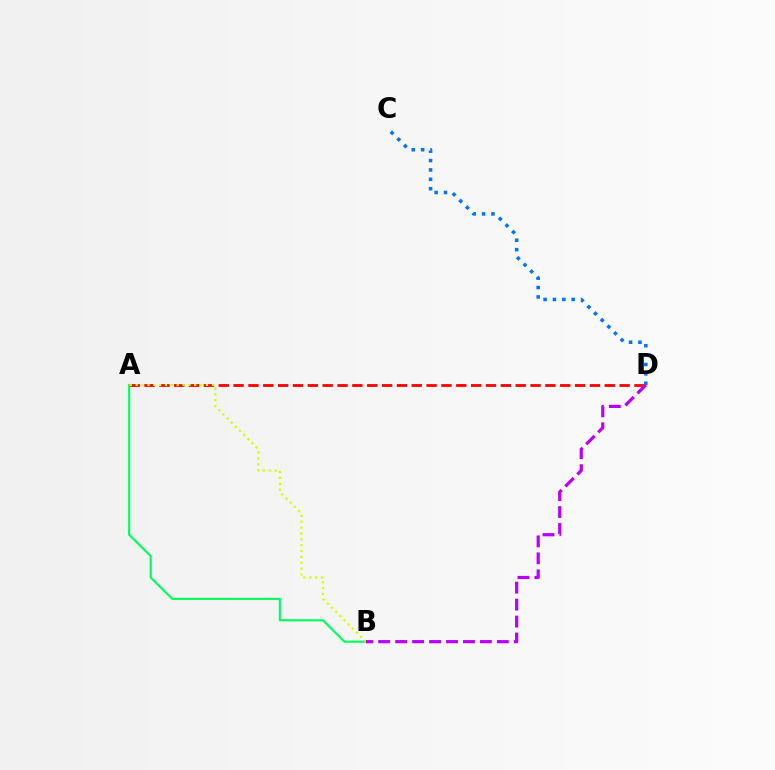{('A', 'D'): [{'color': '#ff0000', 'line_style': 'dashed', 'thickness': 2.02}], ('A', 'B'): [{'color': '#00ff5c', 'line_style': 'solid', 'thickness': 1.54}, {'color': '#d1ff00', 'line_style': 'dotted', 'thickness': 1.59}], ('C', 'D'): [{'color': '#0074ff', 'line_style': 'dotted', 'thickness': 2.55}], ('B', 'D'): [{'color': '#b900ff', 'line_style': 'dashed', 'thickness': 2.3}]}